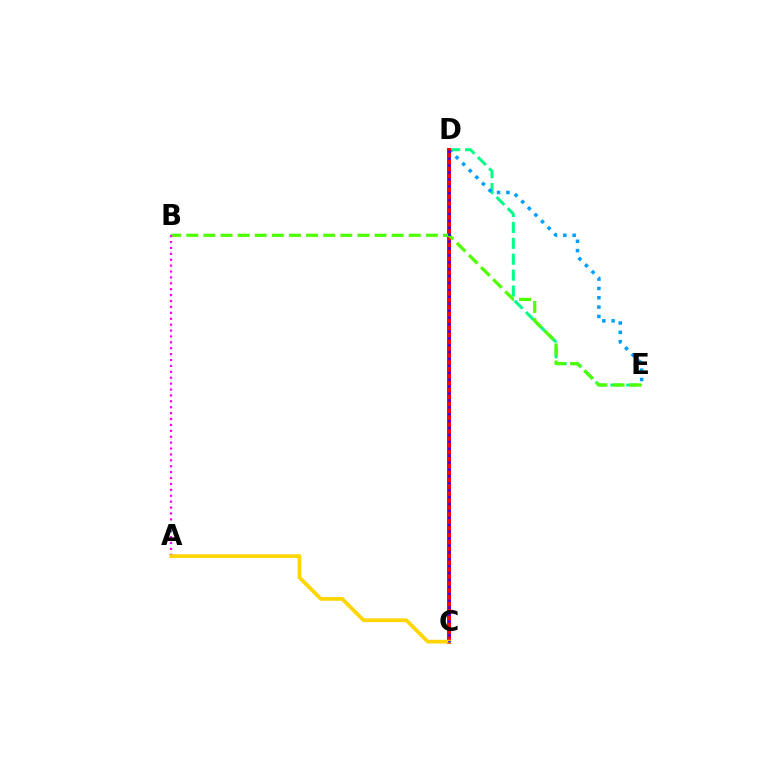{('D', 'E'): [{'color': '#00ff86', 'line_style': 'dashed', 'thickness': 2.16}, {'color': '#009eff', 'line_style': 'dotted', 'thickness': 2.54}], ('C', 'D'): [{'color': '#ff0000', 'line_style': 'solid', 'thickness': 2.88}, {'color': '#3700ff', 'line_style': 'dotted', 'thickness': 1.88}], ('B', 'E'): [{'color': '#4fff00', 'line_style': 'dashed', 'thickness': 2.32}], ('A', 'B'): [{'color': '#ff00ed', 'line_style': 'dotted', 'thickness': 1.6}], ('A', 'C'): [{'color': '#ffd500', 'line_style': 'solid', 'thickness': 2.68}]}